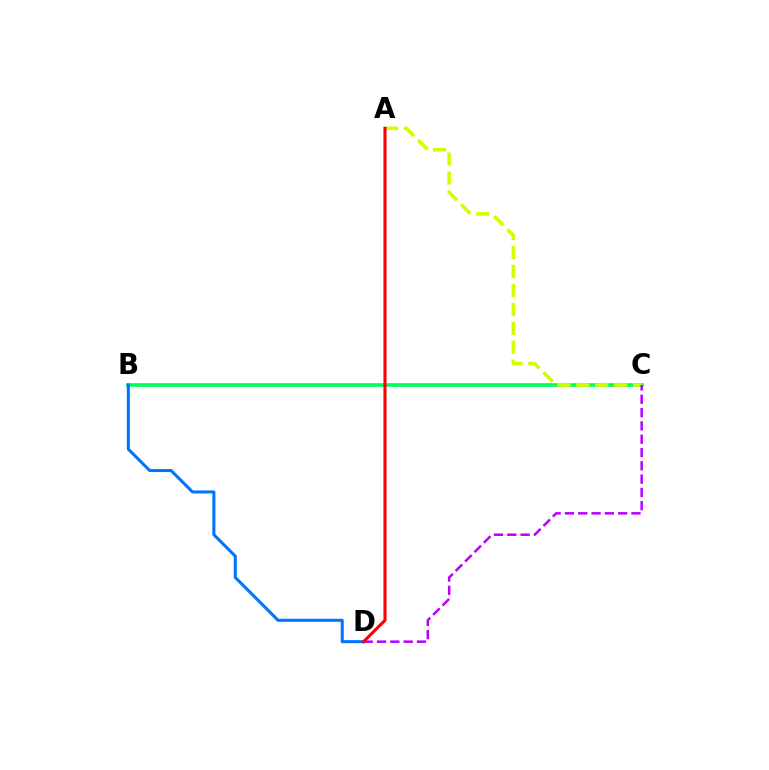{('B', 'C'): [{'color': '#00ff5c', 'line_style': 'solid', 'thickness': 2.63}], ('B', 'D'): [{'color': '#0074ff', 'line_style': 'solid', 'thickness': 2.19}], ('A', 'C'): [{'color': '#d1ff00', 'line_style': 'dashed', 'thickness': 2.57}], ('C', 'D'): [{'color': '#b900ff', 'line_style': 'dashed', 'thickness': 1.81}], ('A', 'D'): [{'color': '#ff0000', 'line_style': 'solid', 'thickness': 2.23}]}